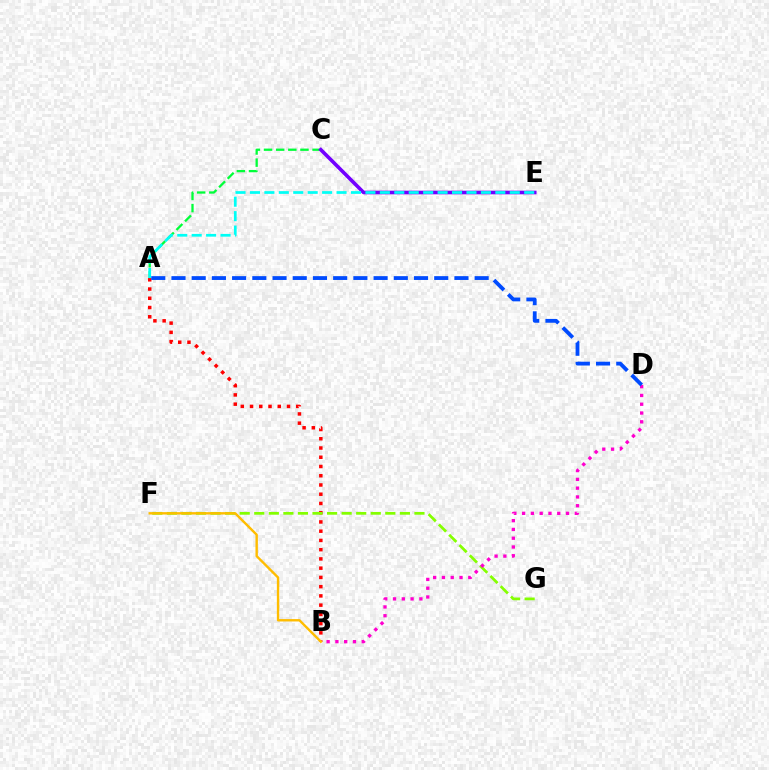{('A', 'B'): [{'color': '#ff0000', 'line_style': 'dotted', 'thickness': 2.51}], ('F', 'G'): [{'color': '#84ff00', 'line_style': 'dashed', 'thickness': 1.98}], ('B', 'D'): [{'color': '#ff00cf', 'line_style': 'dotted', 'thickness': 2.39}], ('A', 'D'): [{'color': '#004bff', 'line_style': 'dashed', 'thickness': 2.75}], ('B', 'F'): [{'color': '#ffbd00', 'line_style': 'solid', 'thickness': 1.73}], ('A', 'C'): [{'color': '#00ff39', 'line_style': 'dashed', 'thickness': 1.65}], ('C', 'E'): [{'color': '#7200ff', 'line_style': 'solid', 'thickness': 2.61}], ('A', 'E'): [{'color': '#00fff6', 'line_style': 'dashed', 'thickness': 1.96}]}